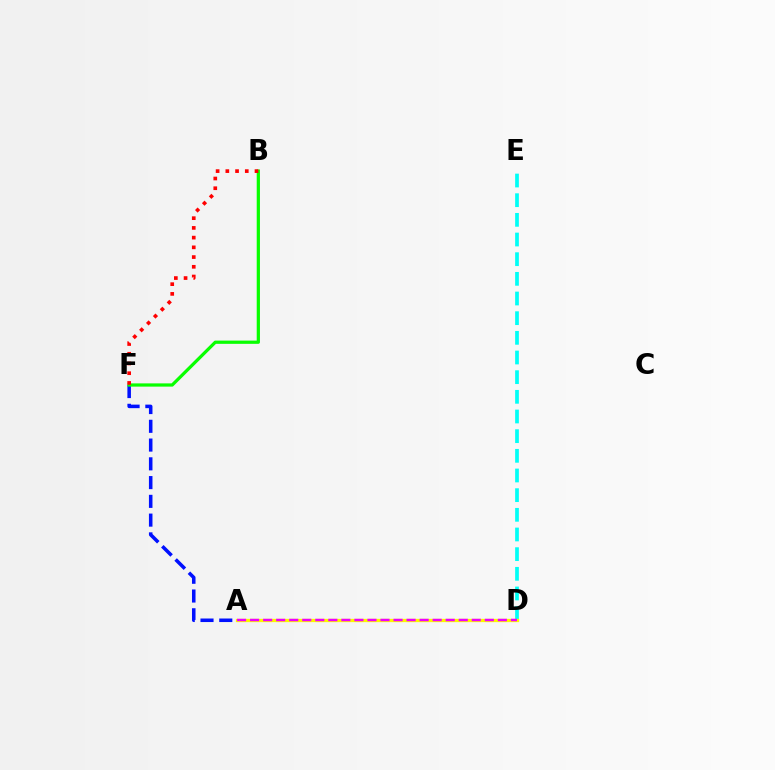{('A', 'F'): [{'color': '#0010ff', 'line_style': 'dashed', 'thickness': 2.55}], ('B', 'F'): [{'color': '#08ff00', 'line_style': 'solid', 'thickness': 2.33}, {'color': '#ff0000', 'line_style': 'dotted', 'thickness': 2.64}], ('D', 'E'): [{'color': '#00fff6', 'line_style': 'dashed', 'thickness': 2.67}], ('A', 'D'): [{'color': '#fcf500', 'line_style': 'solid', 'thickness': 2.37}, {'color': '#ee00ff', 'line_style': 'dashed', 'thickness': 1.77}]}